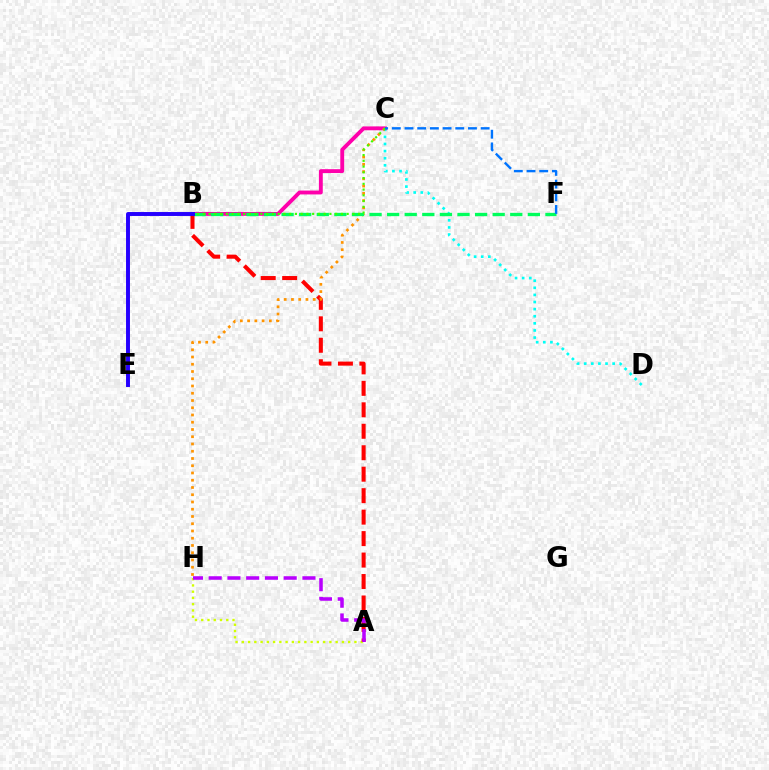{('A', 'H'): [{'color': '#d1ff00', 'line_style': 'dotted', 'thickness': 1.7}, {'color': '#b900ff', 'line_style': 'dashed', 'thickness': 2.55}], ('B', 'C'): [{'color': '#ff00ac', 'line_style': 'solid', 'thickness': 2.79}, {'color': '#3dff00', 'line_style': 'dotted', 'thickness': 1.56}], ('C', 'D'): [{'color': '#00fff6', 'line_style': 'dotted', 'thickness': 1.93}], ('A', 'B'): [{'color': '#ff0000', 'line_style': 'dashed', 'thickness': 2.92}], ('C', 'H'): [{'color': '#ff9400', 'line_style': 'dotted', 'thickness': 1.97}], ('B', 'F'): [{'color': '#00ff5c', 'line_style': 'dashed', 'thickness': 2.39}], ('C', 'F'): [{'color': '#0074ff', 'line_style': 'dashed', 'thickness': 1.72}], ('B', 'E'): [{'color': '#2500ff', 'line_style': 'solid', 'thickness': 2.84}]}